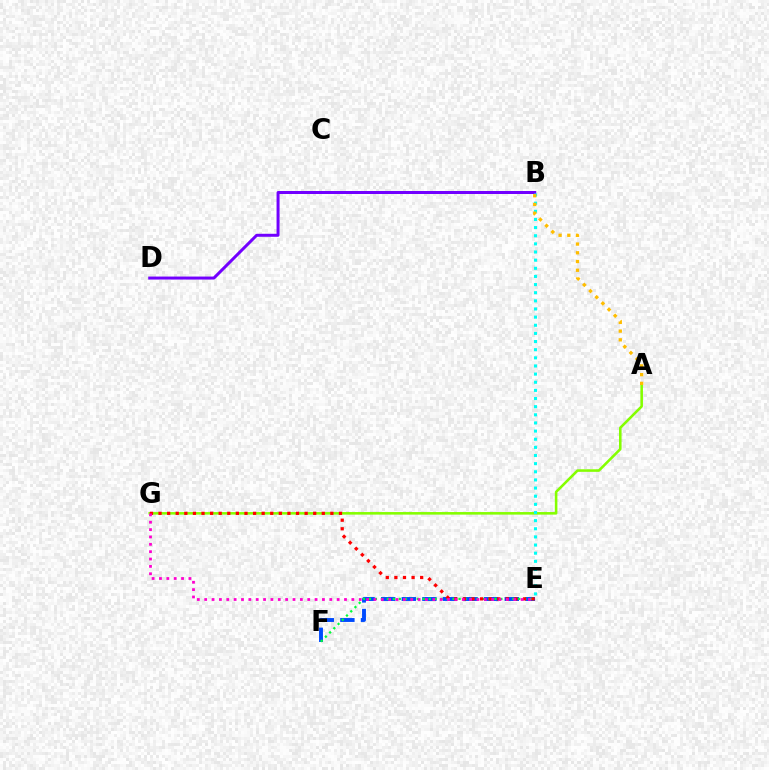{('E', 'F'): [{'color': '#004bff', 'line_style': 'dashed', 'thickness': 2.8}, {'color': '#00ff39', 'line_style': 'dotted', 'thickness': 1.62}], ('A', 'G'): [{'color': '#84ff00', 'line_style': 'solid', 'thickness': 1.85}], ('E', 'G'): [{'color': '#ff0000', 'line_style': 'dotted', 'thickness': 2.33}, {'color': '#ff00cf', 'line_style': 'dotted', 'thickness': 2.0}], ('B', 'D'): [{'color': '#7200ff', 'line_style': 'solid', 'thickness': 2.16}], ('B', 'E'): [{'color': '#00fff6', 'line_style': 'dotted', 'thickness': 2.21}], ('A', 'B'): [{'color': '#ffbd00', 'line_style': 'dotted', 'thickness': 2.37}]}